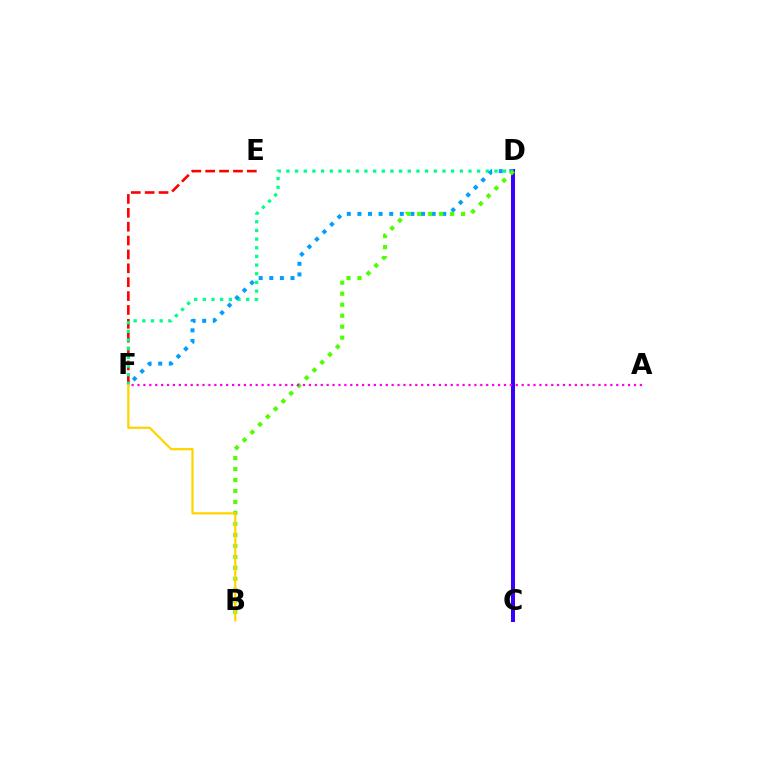{('C', 'D'): [{'color': '#3700ff', 'line_style': 'solid', 'thickness': 2.87}], ('E', 'F'): [{'color': '#ff0000', 'line_style': 'dashed', 'thickness': 1.89}], ('D', 'F'): [{'color': '#00ff86', 'line_style': 'dotted', 'thickness': 2.36}, {'color': '#009eff', 'line_style': 'dotted', 'thickness': 2.88}], ('B', 'D'): [{'color': '#4fff00', 'line_style': 'dotted', 'thickness': 2.98}], ('B', 'F'): [{'color': '#ffd500', 'line_style': 'solid', 'thickness': 1.63}], ('A', 'F'): [{'color': '#ff00ed', 'line_style': 'dotted', 'thickness': 1.61}]}